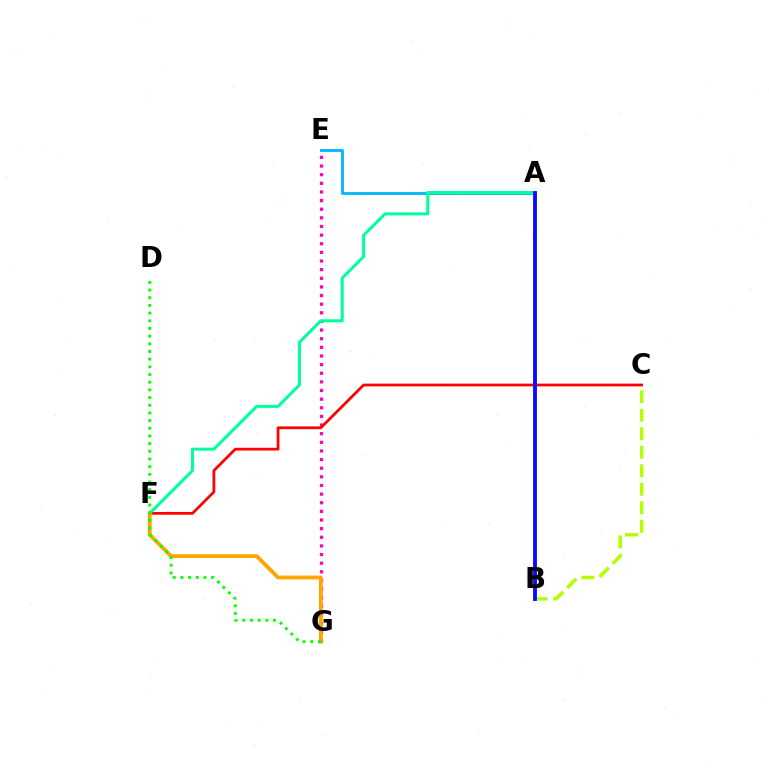{('A', 'E'): [{'color': '#00b5ff', 'line_style': 'solid', 'thickness': 2.01}], ('B', 'C'): [{'color': '#b3ff00', 'line_style': 'dashed', 'thickness': 2.51}], ('E', 'G'): [{'color': '#ff00bd', 'line_style': 'dotted', 'thickness': 2.35}], ('C', 'F'): [{'color': '#ff0000', 'line_style': 'solid', 'thickness': 1.98}], ('A', 'F'): [{'color': '#00ff9d', 'line_style': 'solid', 'thickness': 2.18}], ('A', 'B'): [{'color': '#9b00ff', 'line_style': 'solid', 'thickness': 2.66}, {'color': '#0010ff', 'line_style': 'solid', 'thickness': 2.57}], ('F', 'G'): [{'color': '#ffa500', 'line_style': 'solid', 'thickness': 2.77}], ('D', 'G'): [{'color': '#08ff00', 'line_style': 'dotted', 'thickness': 2.09}]}